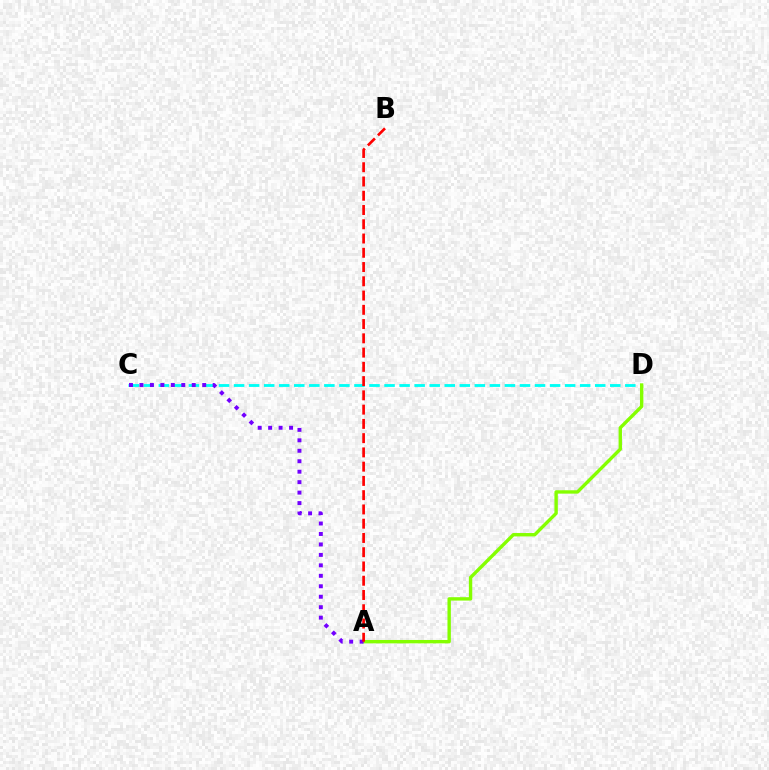{('C', 'D'): [{'color': '#00fff6', 'line_style': 'dashed', 'thickness': 2.04}], ('A', 'D'): [{'color': '#84ff00', 'line_style': 'solid', 'thickness': 2.44}], ('A', 'C'): [{'color': '#7200ff', 'line_style': 'dotted', 'thickness': 2.84}], ('A', 'B'): [{'color': '#ff0000', 'line_style': 'dashed', 'thickness': 1.94}]}